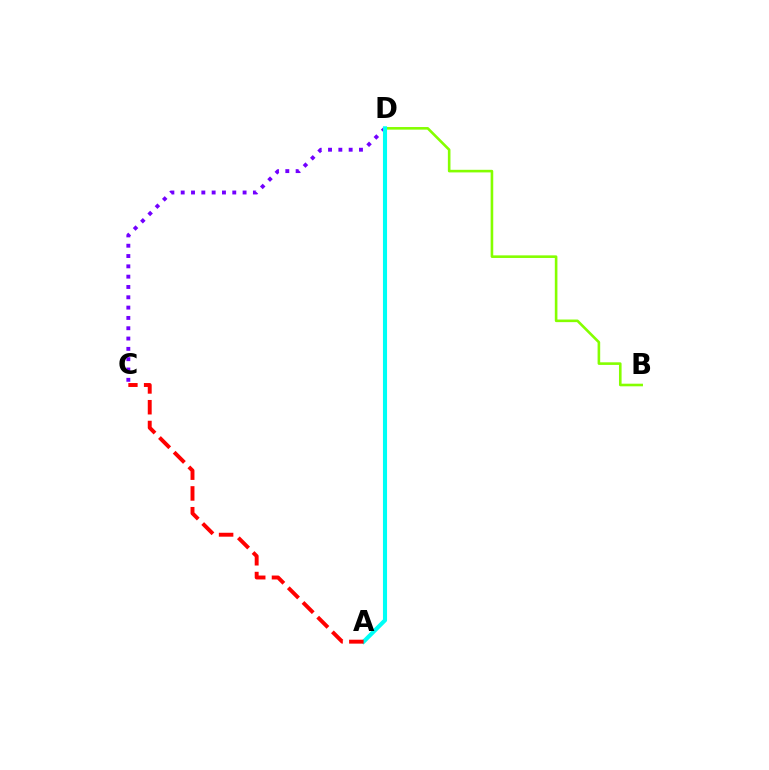{('B', 'D'): [{'color': '#84ff00', 'line_style': 'solid', 'thickness': 1.88}], ('C', 'D'): [{'color': '#7200ff', 'line_style': 'dotted', 'thickness': 2.8}], ('A', 'D'): [{'color': '#00fff6', 'line_style': 'solid', 'thickness': 2.95}], ('A', 'C'): [{'color': '#ff0000', 'line_style': 'dashed', 'thickness': 2.82}]}